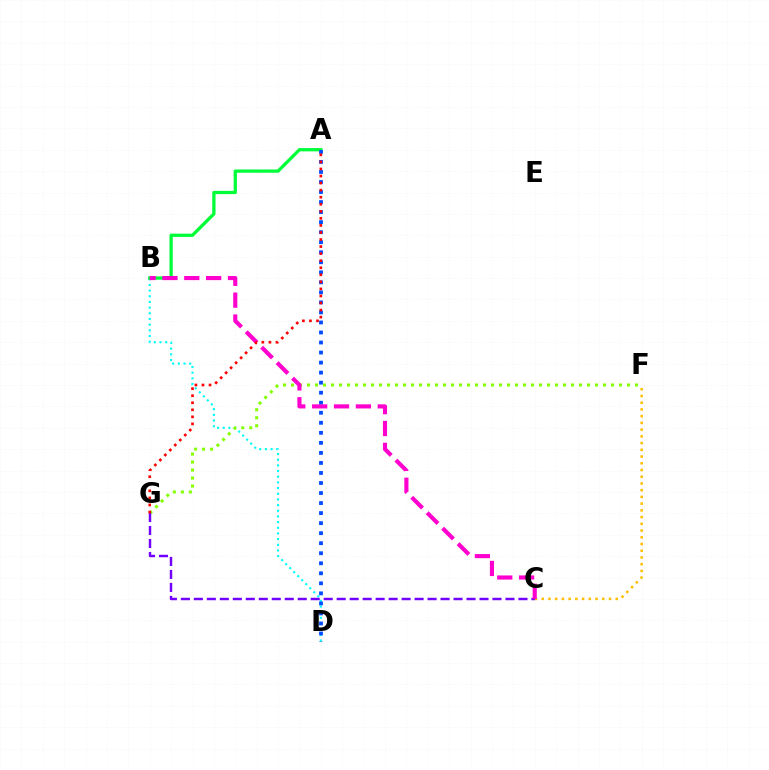{('B', 'D'): [{'color': '#00fff6', 'line_style': 'dotted', 'thickness': 1.54}], ('C', 'F'): [{'color': '#ffbd00', 'line_style': 'dotted', 'thickness': 1.83}], ('A', 'B'): [{'color': '#00ff39', 'line_style': 'solid', 'thickness': 2.36}], ('A', 'D'): [{'color': '#004bff', 'line_style': 'dotted', 'thickness': 2.73}], ('F', 'G'): [{'color': '#84ff00', 'line_style': 'dotted', 'thickness': 2.17}], ('C', 'G'): [{'color': '#7200ff', 'line_style': 'dashed', 'thickness': 1.76}], ('B', 'C'): [{'color': '#ff00cf', 'line_style': 'dashed', 'thickness': 2.97}], ('A', 'G'): [{'color': '#ff0000', 'line_style': 'dotted', 'thickness': 1.92}]}